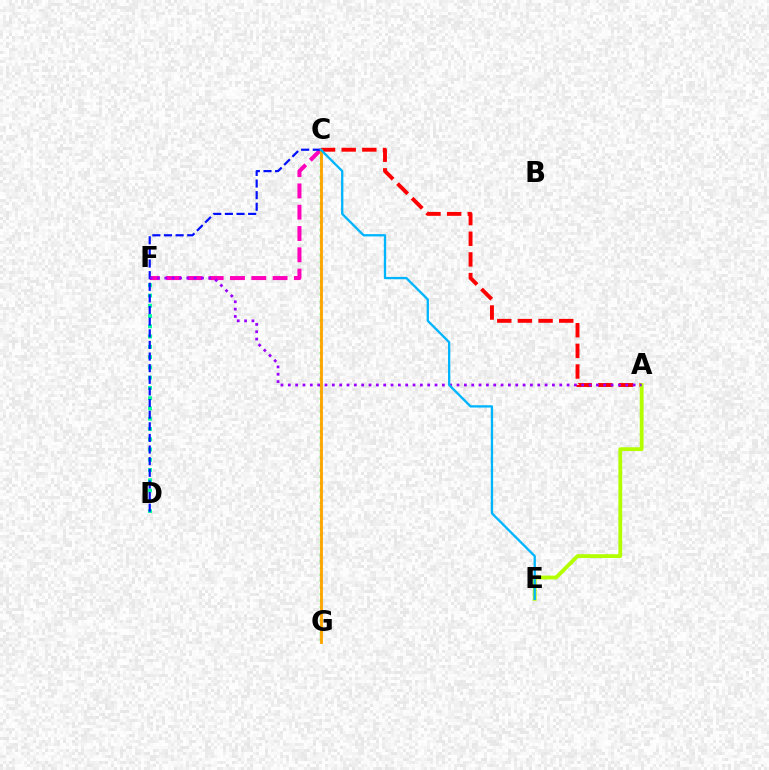{('C', 'F'): [{'color': '#ff00bd', 'line_style': 'dashed', 'thickness': 2.89}], ('C', 'G'): [{'color': '#08ff00', 'line_style': 'dotted', 'thickness': 1.77}, {'color': '#ffa500', 'line_style': 'solid', 'thickness': 2.05}], ('D', 'F'): [{'color': '#00ff9d', 'line_style': 'dotted', 'thickness': 2.79}], ('A', 'C'): [{'color': '#ff0000', 'line_style': 'dashed', 'thickness': 2.81}], ('A', 'E'): [{'color': '#b3ff00', 'line_style': 'solid', 'thickness': 2.75}], ('C', 'D'): [{'color': '#0010ff', 'line_style': 'dashed', 'thickness': 1.58}], ('A', 'F'): [{'color': '#9b00ff', 'line_style': 'dotted', 'thickness': 1.99}], ('C', 'E'): [{'color': '#00b5ff', 'line_style': 'solid', 'thickness': 1.67}]}